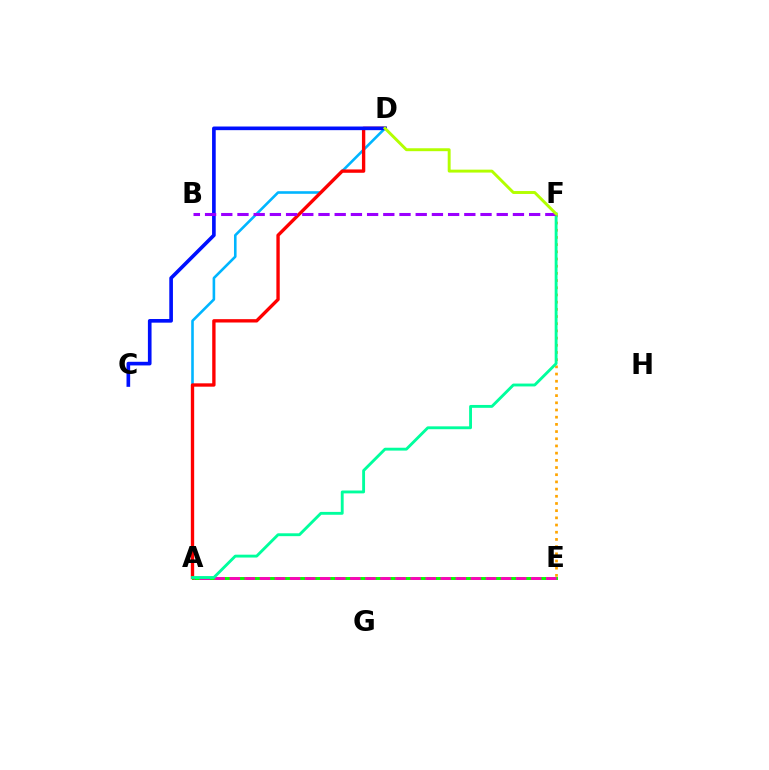{('E', 'F'): [{'color': '#ffa500', 'line_style': 'dotted', 'thickness': 1.95}], ('A', 'E'): [{'color': '#08ff00', 'line_style': 'solid', 'thickness': 2.13}, {'color': '#ff00bd', 'line_style': 'dashed', 'thickness': 2.05}], ('A', 'D'): [{'color': '#00b5ff', 'line_style': 'solid', 'thickness': 1.87}, {'color': '#ff0000', 'line_style': 'solid', 'thickness': 2.41}], ('C', 'D'): [{'color': '#0010ff', 'line_style': 'solid', 'thickness': 2.62}], ('A', 'F'): [{'color': '#00ff9d', 'line_style': 'solid', 'thickness': 2.06}], ('B', 'F'): [{'color': '#9b00ff', 'line_style': 'dashed', 'thickness': 2.2}], ('D', 'F'): [{'color': '#b3ff00', 'line_style': 'solid', 'thickness': 2.1}]}